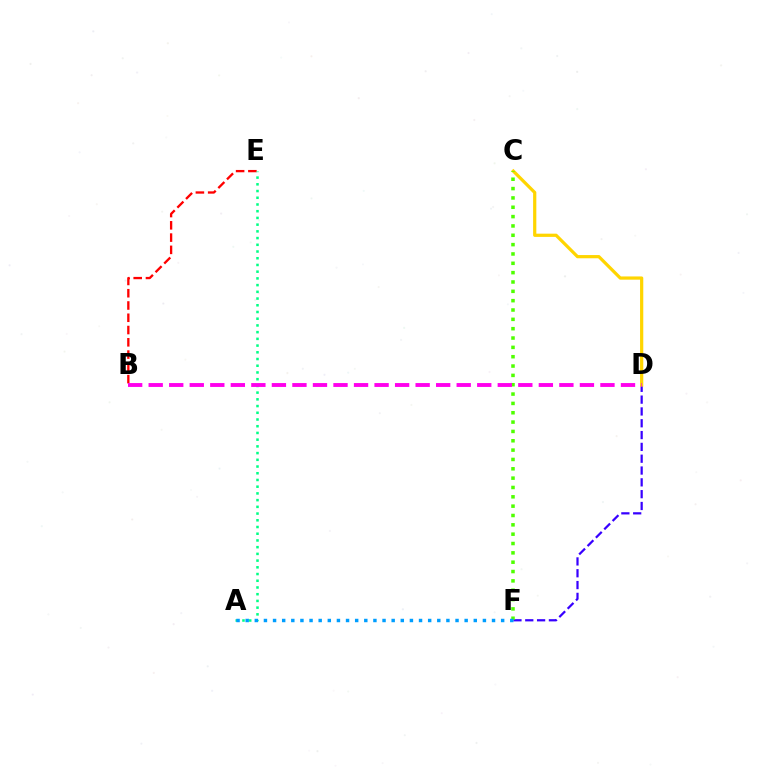{('D', 'F'): [{'color': '#3700ff', 'line_style': 'dashed', 'thickness': 1.61}], ('B', 'E'): [{'color': '#ff0000', 'line_style': 'dashed', 'thickness': 1.67}], ('C', 'D'): [{'color': '#ffd500', 'line_style': 'solid', 'thickness': 2.32}], ('C', 'F'): [{'color': '#4fff00', 'line_style': 'dotted', 'thickness': 2.54}], ('A', 'E'): [{'color': '#00ff86', 'line_style': 'dotted', 'thickness': 1.83}], ('B', 'D'): [{'color': '#ff00ed', 'line_style': 'dashed', 'thickness': 2.79}], ('A', 'F'): [{'color': '#009eff', 'line_style': 'dotted', 'thickness': 2.48}]}